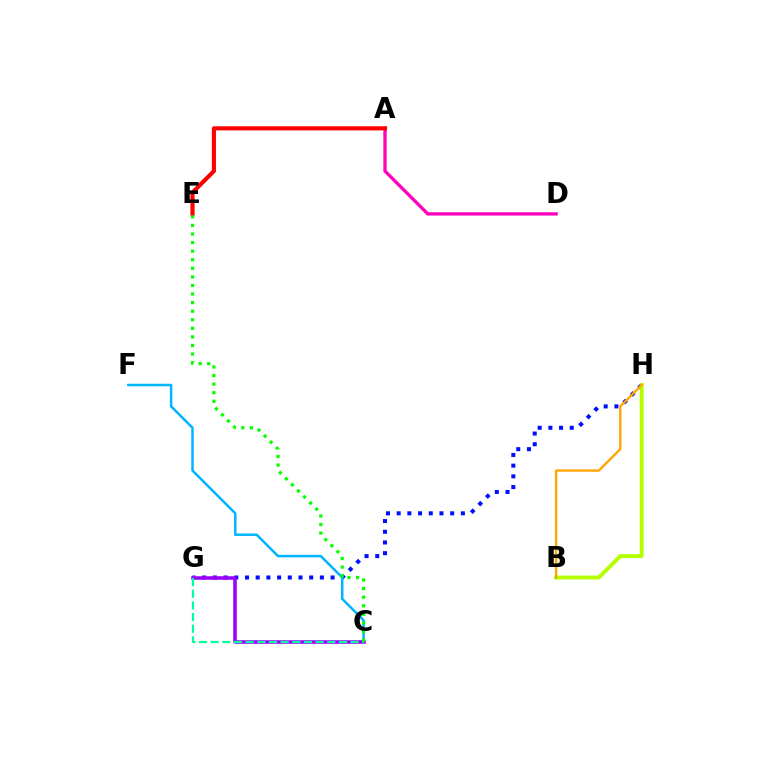{('G', 'H'): [{'color': '#0010ff', 'line_style': 'dotted', 'thickness': 2.91}], ('B', 'H'): [{'color': '#b3ff00', 'line_style': 'solid', 'thickness': 2.83}, {'color': '#ffa500', 'line_style': 'solid', 'thickness': 1.68}], ('C', 'F'): [{'color': '#00b5ff', 'line_style': 'solid', 'thickness': 1.79}], ('A', 'D'): [{'color': '#ff00bd', 'line_style': 'solid', 'thickness': 2.39}], ('C', 'G'): [{'color': '#9b00ff', 'line_style': 'solid', 'thickness': 2.54}, {'color': '#00ff9d', 'line_style': 'dashed', 'thickness': 1.58}], ('A', 'E'): [{'color': '#ff0000', 'line_style': 'solid', 'thickness': 2.96}], ('C', 'E'): [{'color': '#08ff00', 'line_style': 'dotted', 'thickness': 2.33}]}